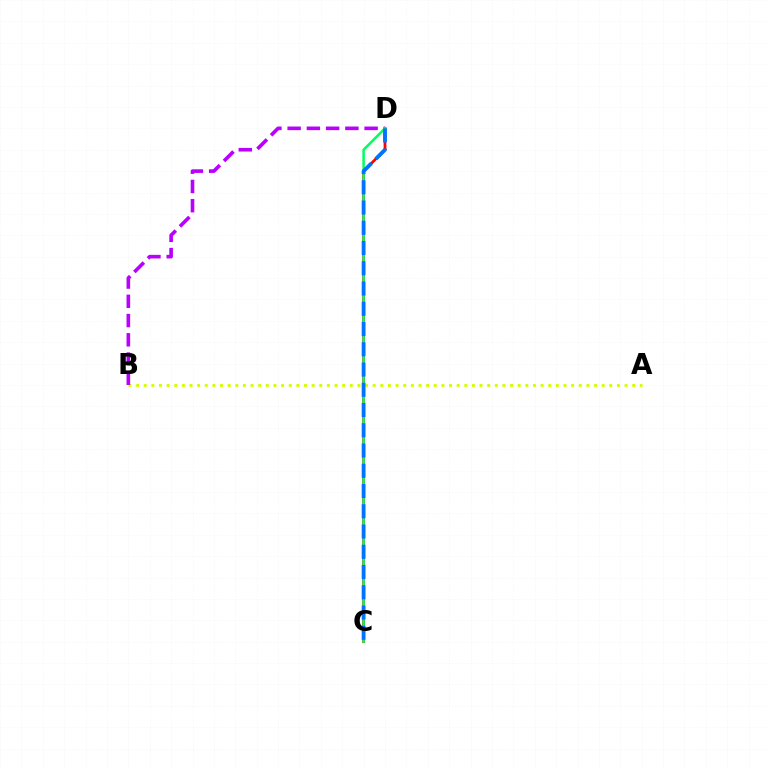{('A', 'B'): [{'color': '#d1ff00', 'line_style': 'dotted', 'thickness': 2.07}], ('B', 'D'): [{'color': '#b900ff', 'line_style': 'dashed', 'thickness': 2.61}], ('C', 'D'): [{'color': '#ff0000', 'line_style': 'solid', 'thickness': 1.99}, {'color': '#00ff5c', 'line_style': 'solid', 'thickness': 1.8}, {'color': '#0074ff', 'line_style': 'dashed', 'thickness': 2.75}]}